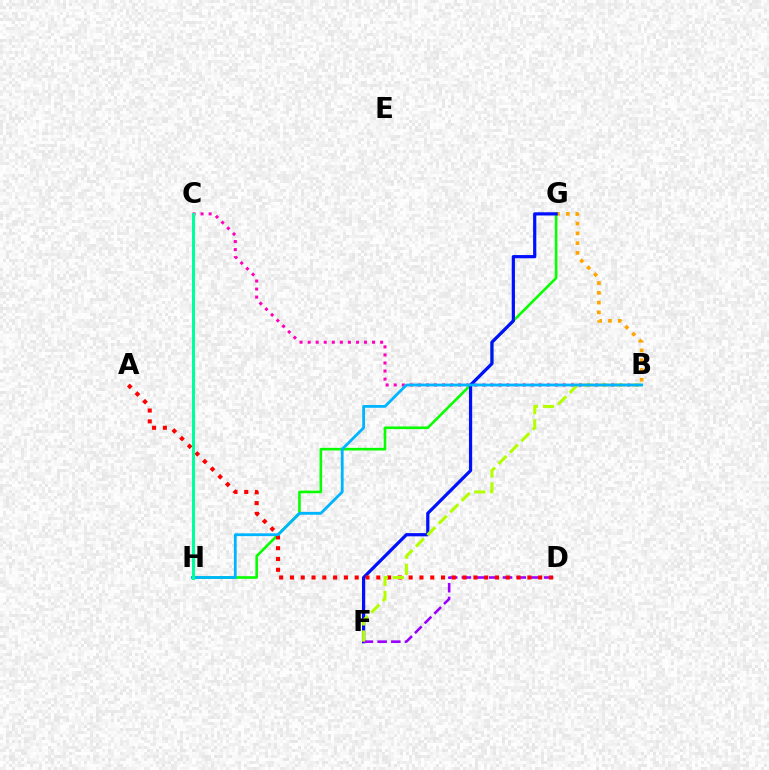{('B', 'G'): [{'color': '#ffa500', 'line_style': 'dotted', 'thickness': 2.65}], ('B', 'C'): [{'color': '#ff00bd', 'line_style': 'dotted', 'thickness': 2.19}], ('G', 'H'): [{'color': '#08ff00', 'line_style': 'solid', 'thickness': 1.89}], ('F', 'G'): [{'color': '#0010ff', 'line_style': 'solid', 'thickness': 2.31}], ('D', 'F'): [{'color': '#9b00ff', 'line_style': 'dashed', 'thickness': 1.86}], ('A', 'D'): [{'color': '#ff0000', 'line_style': 'dotted', 'thickness': 2.93}], ('B', 'F'): [{'color': '#b3ff00', 'line_style': 'dashed', 'thickness': 2.2}], ('B', 'H'): [{'color': '#00b5ff', 'line_style': 'solid', 'thickness': 2.01}], ('C', 'H'): [{'color': '#00ff9d', 'line_style': 'solid', 'thickness': 2.17}]}